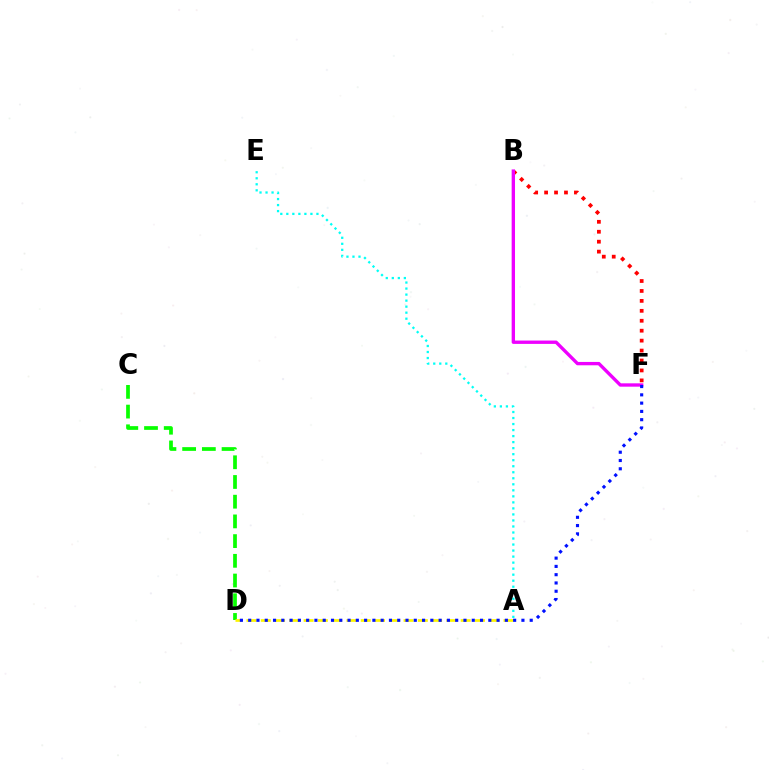{('B', 'F'): [{'color': '#ff0000', 'line_style': 'dotted', 'thickness': 2.7}, {'color': '#ee00ff', 'line_style': 'solid', 'thickness': 2.41}], ('C', 'D'): [{'color': '#08ff00', 'line_style': 'dashed', 'thickness': 2.68}], ('A', 'D'): [{'color': '#fcf500', 'line_style': 'dashed', 'thickness': 1.94}], ('D', 'F'): [{'color': '#0010ff', 'line_style': 'dotted', 'thickness': 2.25}], ('A', 'E'): [{'color': '#00fff6', 'line_style': 'dotted', 'thickness': 1.64}]}